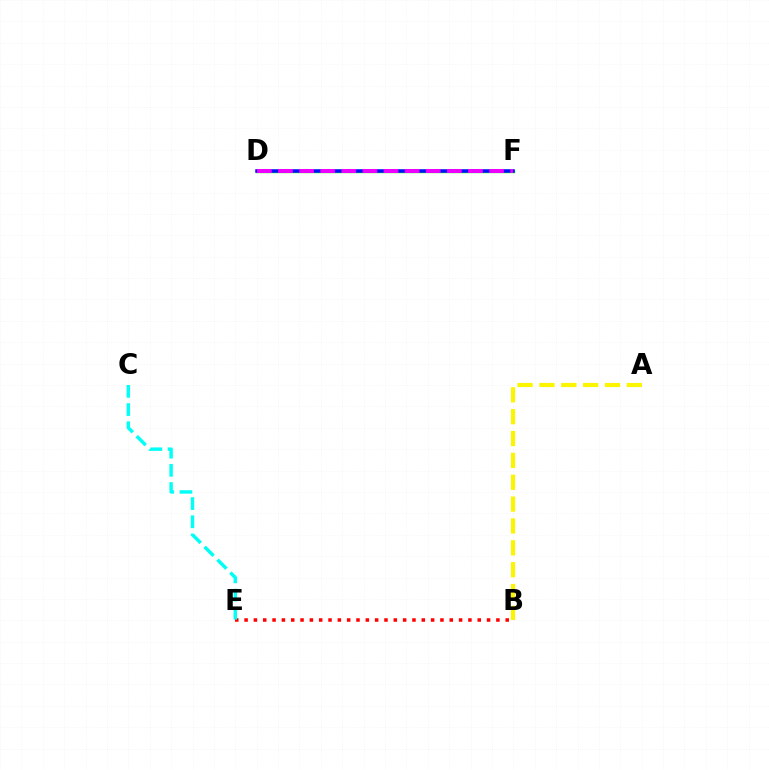{('A', 'B'): [{'color': '#fcf500', 'line_style': 'dashed', 'thickness': 2.97}], ('D', 'F'): [{'color': '#08ff00', 'line_style': 'solid', 'thickness': 2.42}, {'color': '#0010ff', 'line_style': 'solid', 'thickness': 2.52}, {'color': '#ee00ff', 'line_style': 'dashed', 'thickness': 2.87}], ('B', 'E'): [{'color': '#ff0000', 'line_style': 'dotted', 'thickness': 2.53}], ('C', 'E'): [{'color': '#00fff6', 'line_style': 'dashed', 'thickness': 2.47}]}